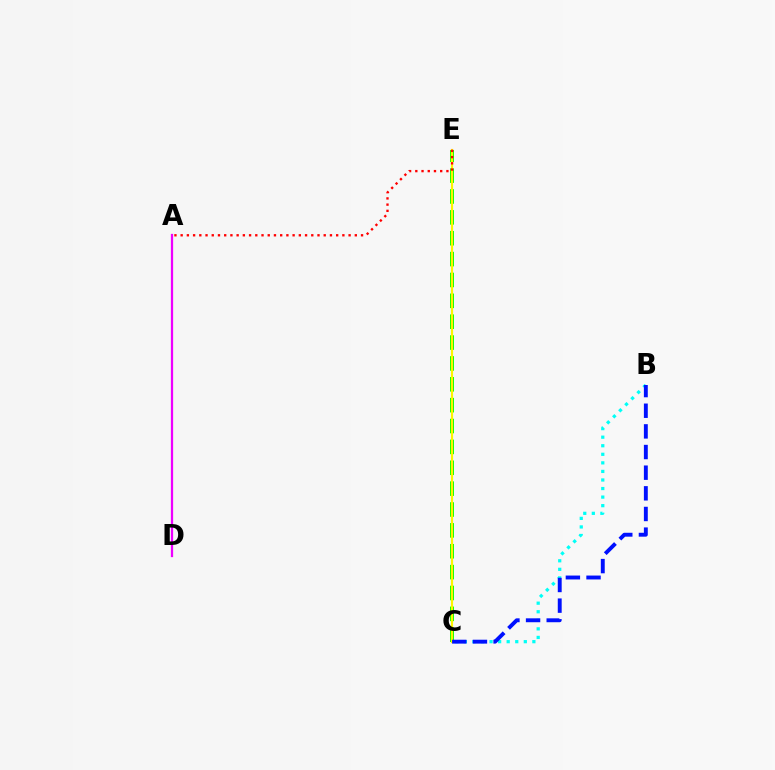{('C', 'E'): [{'color': '#08ff00', 'line_style': 'dashed', 'thickness': 2.83}, {'color': '#fcf500', 'line_style': 'solid', 'thickness': 1.56}], ('A', 'D'): [{'color': '#ee00ff', 'line_style': 'solid', 'thickness': 1.63}], ('B', 'C'): [{'color': '#00fff6', 'line_style': 'dotted', 'thickness': 2.33}, {'color': '#0010ff', 'line_style': 'dashed', 'thickness': 2.81}], ('A', 'E'): [{'color': '#ff0000', 'line_style': 'dotted', 'thickness': 1.69}]}